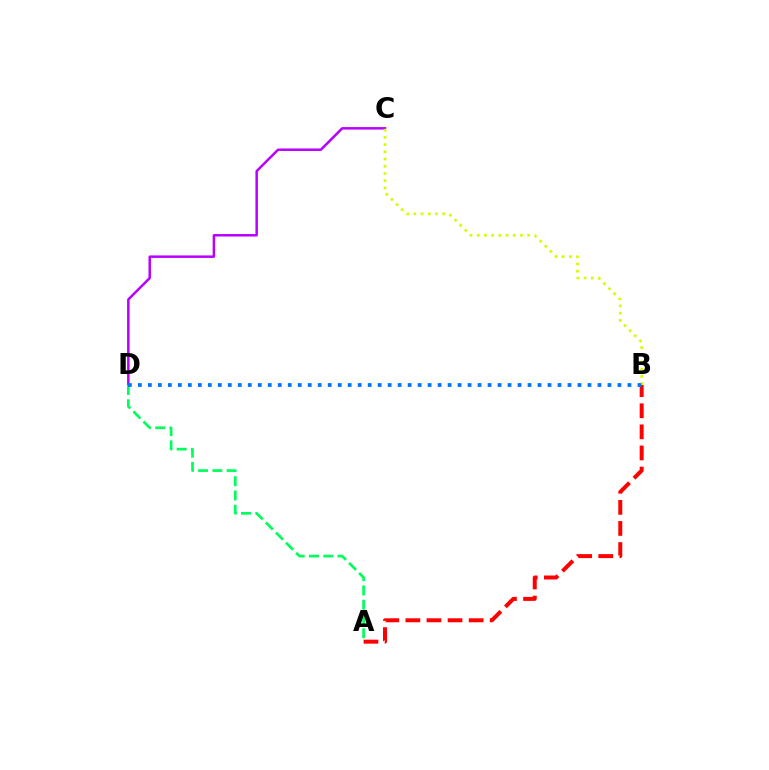{('C', 'D'): [{'color': '#b900ff', 'line_style': 'solid', 'thickness': 1.8}], ('A', 'B'): [{'color': '#ff0000', 'line_style': 'dashed', 'thickness': 2.87}], ('A', 'D'): [{'color': '#00ff5c', 'line_style': 'dashed', 'thickness': 1.94}], ('B', 'C'): [{'color': '#d1ff00', 'line_style': 'dotted', 'thickness': 1.96}], ('B', 'D'): [{'color': '#0074ff', 'line_style': 'dotted', 'thickness': 2.71}]}